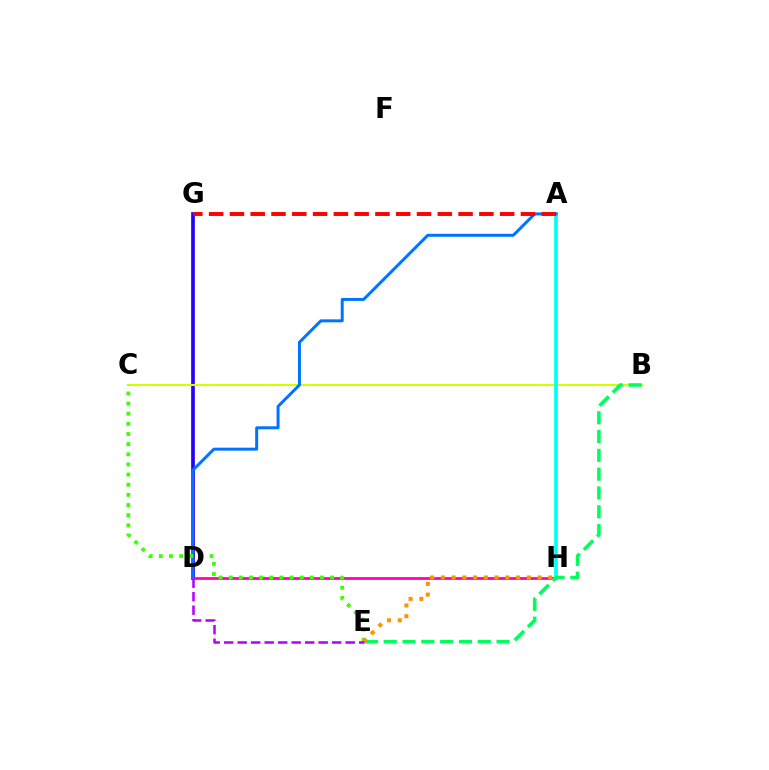{('D', 'G'): [{'color': '#2500ff', 'line_style': 'solid', 'thickness': 2.65}], ('D', 'H'): [{'color': '#ff00ac', 'line_style': 'solid', 'thickness': 1.96}], ('B', 'C'): [{'color': '#d1ff00', 'line_style': 'solid', 'thickness': 1.51}], ('A', 'H'): [{'color': '#00fff6', 'line_style': 'solid', 'thickness': 2.64}], ('A', 'D'): [{'color': '#0074ff', 'line_style': 'solid', 'thickness': 2.15}], ('B', 'E'): [{'color': '#00ff5c', 'line_style': 'dashed', 'thickness': 2.56}], ('C', 'E'): [{'color': '#3dff00', 'line_style': 'dotted', 'thickness': 2.76}], ('A', 'G'): [{'color': '#ff0000', 'line_style': 'dashed', 'thickness': 2.82}], ('E', 'H'): [{'color': '#ff9400', 'line_style': 'dotted', 'thickness': 2.92}], ('D', 'E'): [{'color': '#b900ff', 'line_style': 'dashed', 'thickness': 1.83}]}